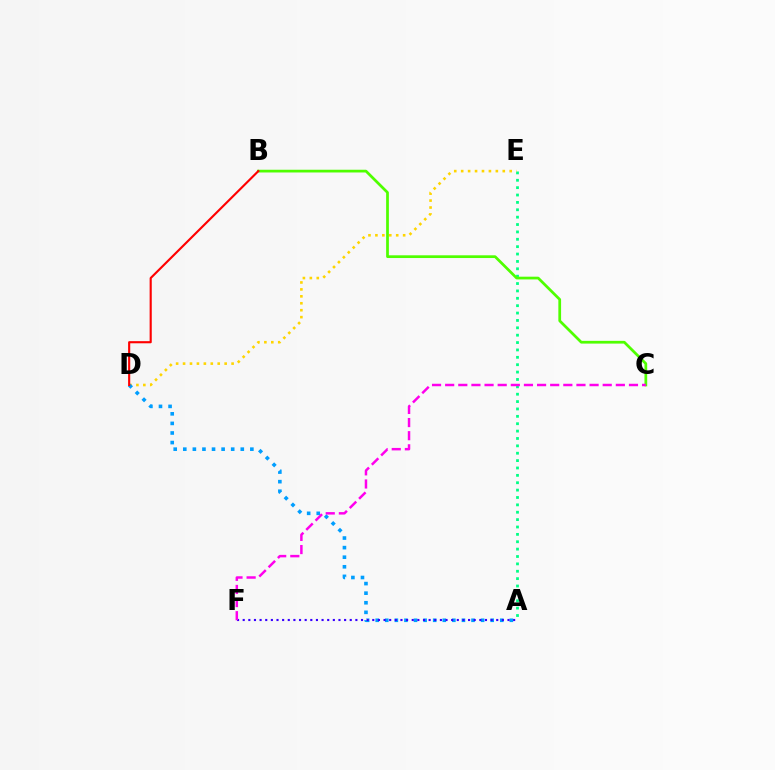{('A', 'E'): [{'color': '#00ff86', 'line_style': 'dotted', 'thickness': 2.0}], ('D', 'E'): [{'color': '#ffd500', 'line_style': 'dotted', 'thickness': 1.88}], ('B', 'C'): [{'color': '#4fff00', 'line_style': 'solid', 'thickness': 1.97}], ('A', 'D'): [{'color': '#009eff', 'line_style': 'dotted', 'thickness': 2.6}], ('A', 'F'): [{'color': '#3700ff', 'line_style': 'dotted', 'thickness': 1.53}], ('B', 'D'): [{'color': '#ff0000', 'line_style': 'solid', 'thickness': 1.53}], ('C', 'F'): [{'color': '#ff00ed', 'line_style': 'dashed', 'thickness': 1.78}]}